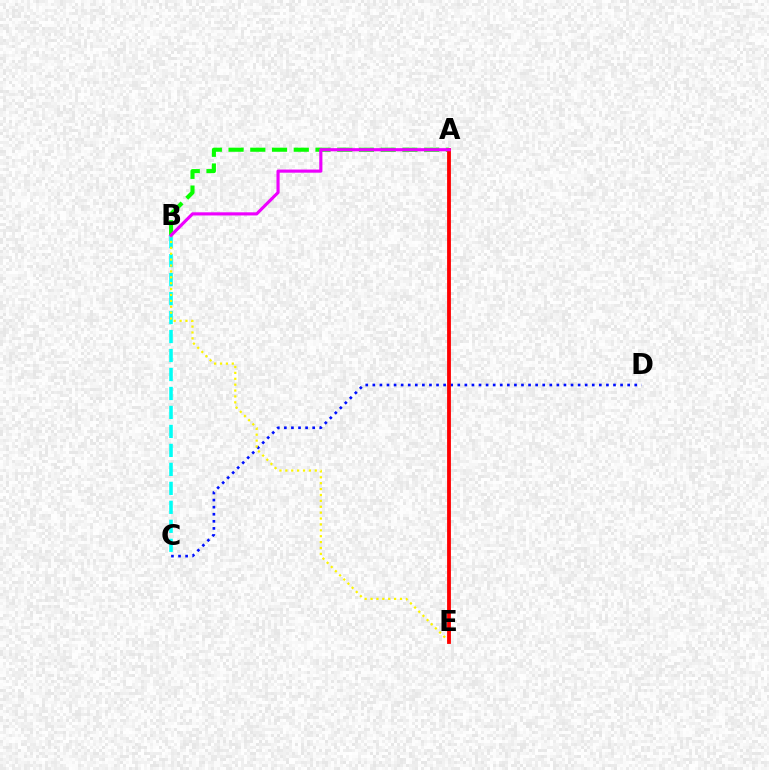{('C', 'D'): [{'color': '#0010ff', 'line_style': 'dotted', 'thickness': 1.92}], ('A', 'B'): [{'color': '#08ff00', 'line_style': 'dashed', 'thickness': 2.95}, {'color': '#ee00ff', 'line_style': 'solid', 'thickness': 2.26}], ('B', 'C'): [{'color': '#00fff6', 'line_style': 'dashed', 'thickness': 2.58}], ('B', 'E'): [{'color': '#fcf500', 'line_style': 'dotted', 'thickness': 1.6}], ('A', 'E'): [{'color': '#ff0000', 'line_style': 'solid', 'thickness': 2.75}]}